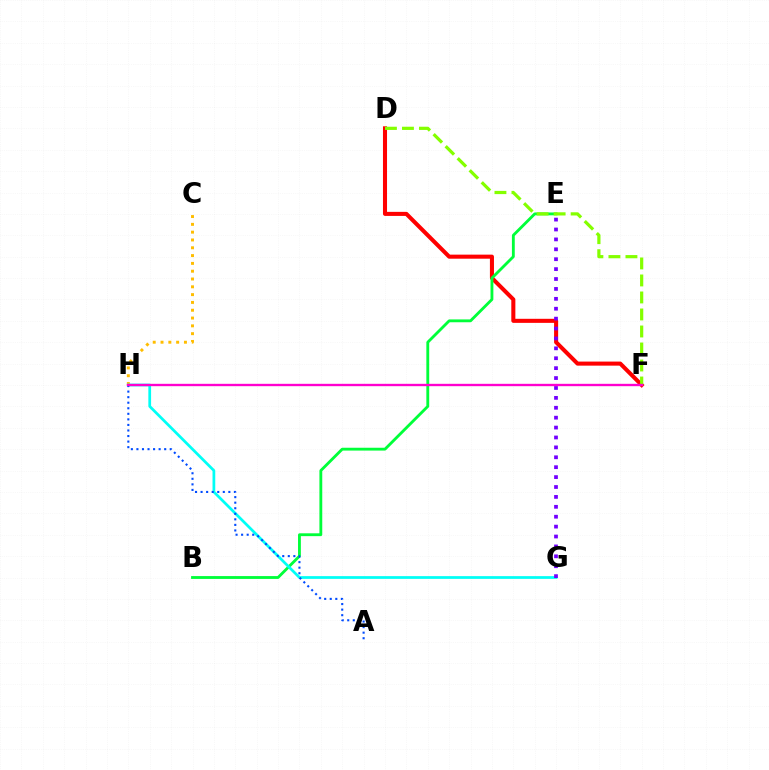{('D', 'F'): [{'color': '#ff0000', 'line_style': 'solid', 'thickness': 2.92}, {'color': '#84ff00', 'line_style': 'dashed', 'thickness': 2.31}], ('B', 'E'): [{'color': '#00ff39', 'line_style': 'solid', 'thickness': 2.05}], ('C', 'H'): [{'color': '#ffbd00', 'line_style': 'dotted', 'thickness': 2.12}], ('G', 'H'): [{'color': '#00fff6', 'line_style': 'solid', 'thickness': 1.97}], ('E', 'G'): [{'color': '#7200ff', 'line_style': 'dotted', 'thickness': 2.69}], ('A', 'H'): [{'color': '#004bff', 'line_style': 'dotted', 'thickness': 1.51}], ('F', 'H'): [{'color': '#ff00cf', 'line_style': 'solid', 'thickness': 1.7}]}